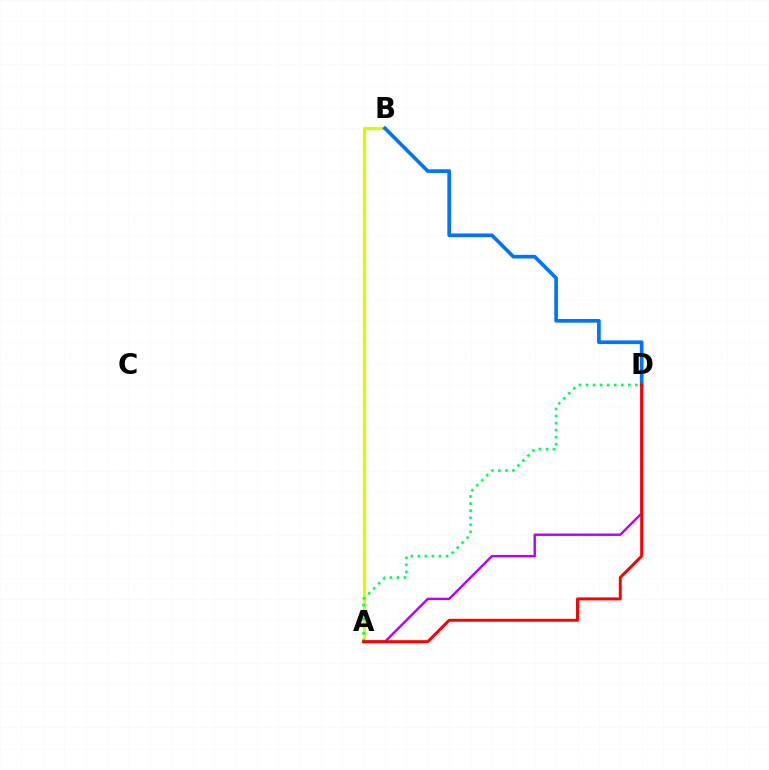{('A', 'D'): [{'color': '#b900ff', 'line_style': 'solid', 'thickness': 1.74}, {'color': '#00ff5c', 'line_style': 'dotted', 'thickness': 1.92}, {'color': '#ff0000', 'line_style': 'solid', 'thickness': 2.13}], ('A', 'B'): [{'color': '#d1ff00', 'line_style': 'solid', 'thickness': 2.35}], ('B', 'D'): [{'color': '#0074ff', 'line_style': 'solid', 'thickness': 2.64}]}